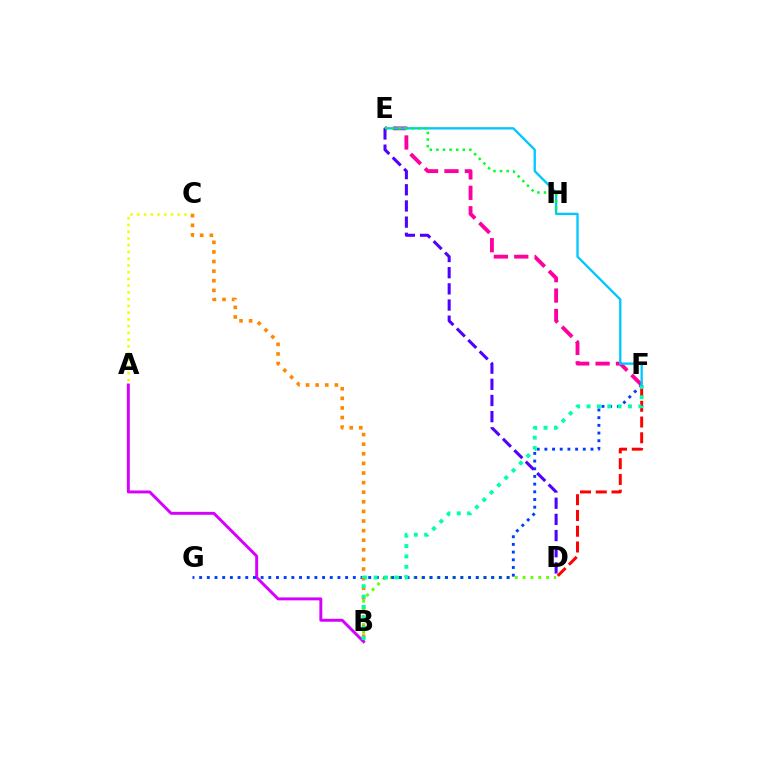{('B', 'D'): [{'color': '#66ff00', 'line_style': 'dotted', 'thickness': 2.12}], ('D', 'F'): [{'color': '#ff0000', 'line_style': 'dashed', 'thickness': 2.14}], ('A', 'B'): [{'color': '#d600ff', 'line_style': 'solid', 'thickness': 2.11}], ('F', 'G'): [{'color': '#003fff', 'line_style': 'dotted', 'thickness': 2.09}], ('A', 'C'): [{'color': '#eeff00', 'line_style': 'dotted', 'thickness': 1.83}], ('B', 'C'): [{'color': '#ff8800', 'line_style': 'dotted', 'thickness': 2.61}], ('E', 'F'): [{'color': '#ff00a0', 'line_style': 'dashed', 'thickness': 2.77}, {'color': '#00c7ff', 'line_style': 'solid', 'thickness': 1.67}], ('B', 'F'): [{'color': '#00ffaf', 'line_style': 'dotted', 'thickness': 2.82}], ('D', 'E'): [{'color': '#4f00ff', 'line_style': 'dashed', 'thickness': 2.2}], ('E', 'H'): [{'color': '#00ff27', 'line_style': 'dotted', 'thickness': 1.79}]}